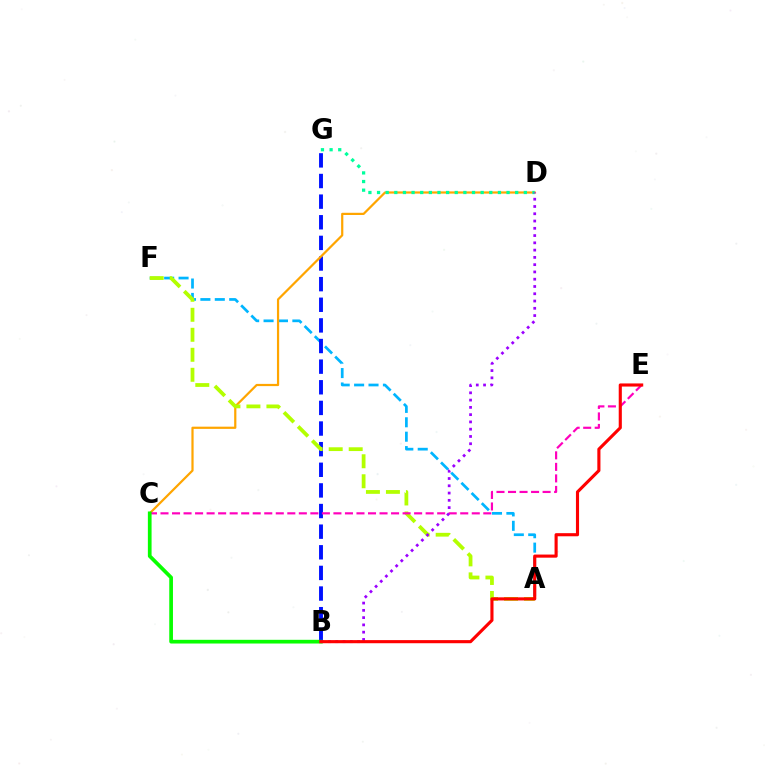{('A', 'F'): [{'color': '#00b5ff', 'line_style': 'dashed', 'thickness': 1.96}, {'color': '#b3ff00', 'line_style': 'dashed', 'thickness': 2.72}], ('B', 'G'): [{'color': '#0010ff', 'line_style': 'dashed', 'thickness': 2.8}], ('C', 'D'): [{'color': '#ffa500', 'line_style': 'solid', 'thickness': 1.6}], ('D', 'G'): [{'color': '#00ff9d', 'line_style': 'dotted', 'thickness': 2.35}], ('C', 'E'): [{'color': '#ff00bd', 'line_style': 'dashed', 'thickness': 1.57}], ('B', 'C'): [{'color': '#08ff00', 'line_style': 'solid', 'thickness': 2.67}], ('B', 'D'): [{'color': '#9b00ff', 'line_style': 'dotted', 'thickness': 1.98}], ('B', 'E'): [{'color': '#ff0000', 'line_style': 'solid', 'thickness': 2.24}]}